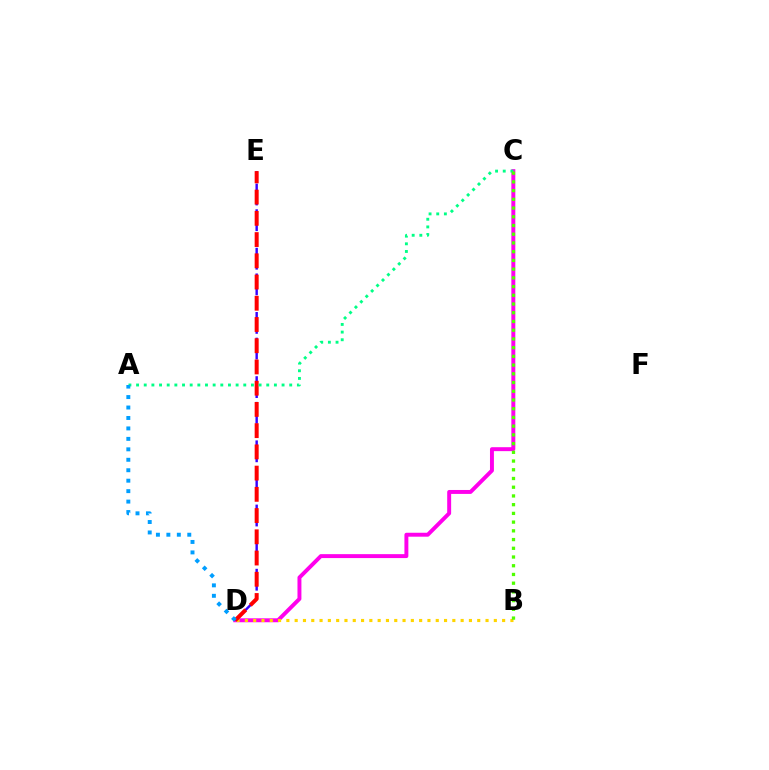{('C', 'D'): [{'color': '#ff00ed', 'line_style': 'solid', 'thickness': 2.83}], ('B', 'D'): [{'color': '#ffd500', 'line_style': 'dotted', 'thickness': 2.25}], ('D', 'E'): [{'color': '#3700ff', 'line_style': 'dashed', 'thickness': 1.74}, {'color': '#ff0000', 'line_style': 'dashed', 'thickness': 2.88}], ('A', 'C'): [{'color': '#00ff86', 'line_style': 'dotted', 'thickness': 2.08}], ('B', 'C'): [{'color': '#4fff00', 'line_style': 'dotted', 'thickness': 2.37}], ('A', 'D'): [{'color': '#009eff', 'line_style': 'dotted', 'thickness': 2.84}]}